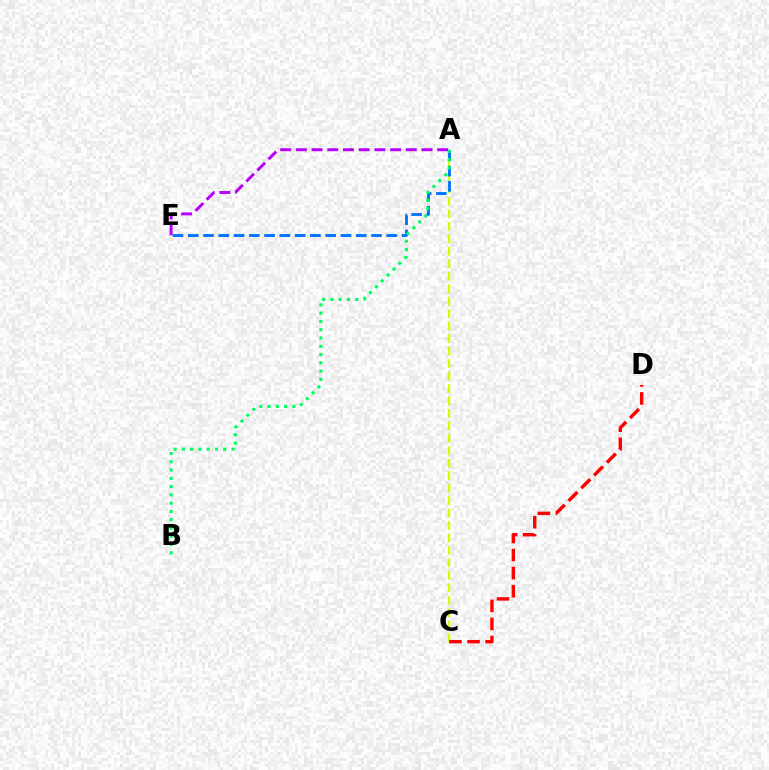{('A', 'C'): [{'color': '#d1ff00', 'line_style': 'dashed', 'thickness': 1.69}], ('A', 'E'): [{'color': '#0074ff', 'line_style': 'dashed', 'thickness': 2.07}, {'color': '#b900ff', 'line_style': 'dashed', 'thickness': 2.13}], ('A', 'B'): [{'color': '#00ff5c', 'line_style': 'dotted', 'thickness': 2.25}], ('C', 'D'): [{'color': '#ff0000', 'line_style': 'dashed', 'thickness': 2.45}]}